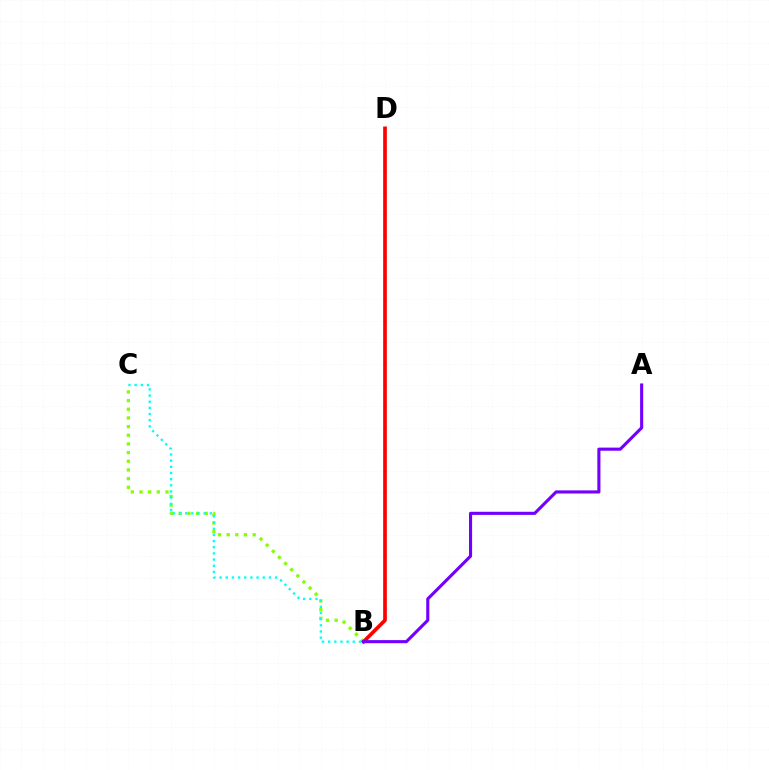{('B', 'C'): [{'color': '#84ff00', 'line_style': 'dotted', 'thickness': 2.35}, {'color': '#00fff6', 'line_style': 'dotted', 'thickness': 1.67}], ('B', 'D'): [{'color': '#ff0000', 'line_style': 'solid', 'thickness': 2.65}], ('A', 'B'): [{'color': '#7200ff', 'line_style': 'solid', 'thickness': 2.24}]}